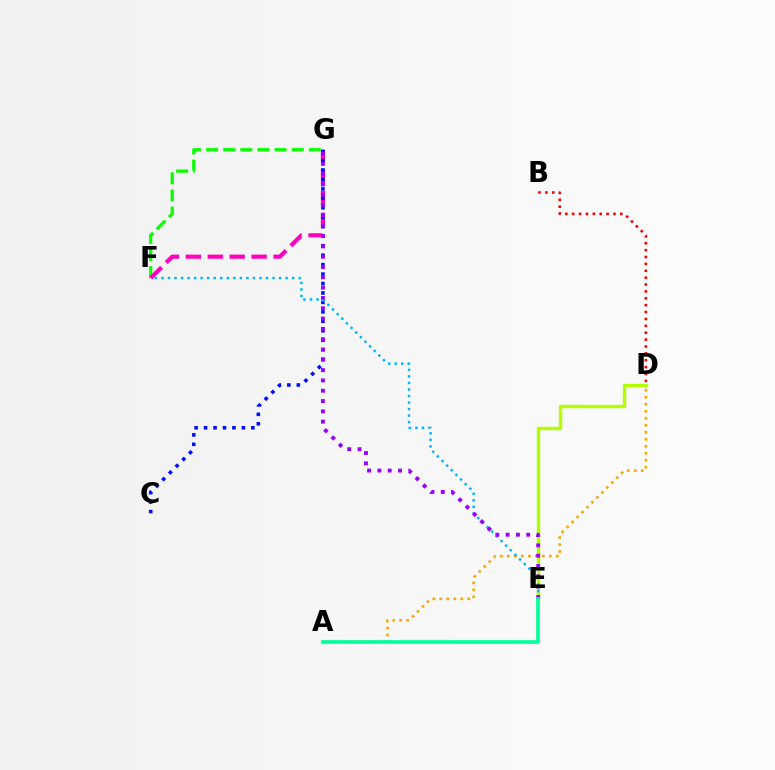{('F', 'G'): [{'color': '#08ff00', 'line_style': 'dashed', 'thickness': 2.33}, {'color': '#ff00bd', 'line_style': 'dashed', 'thickness': 2.98}], ('D', 'E'): [{'color': '#b3ff00', 'line_style': 'solid', 'thickness': 2.46}], ('C', 'G'): [{'color': '#0010ff', 'line_style': 'dotted', 'thickness': 2.57}], ('A', 'D'): [{'color': '#ffa500', 'line_style': 'dotted', 'thickness': 1.9}], ('E', 'F'): [{'color': '#00b5ff', 'line_style': 'dotted', 'thickness': 1.78}], ('E', 'G'): [{'color': '#9b00ff', 'line_style': 'dotted', 'thickness': 2.8}], ('A', 'E'): [{'color': '#00ff9d', 'line_style': 'solid', 'thickness': 2.65}], ('B', 'D'): [{'color': '#ff0000', 'line_style': 'dotted', 'thickness': 1.87}]}